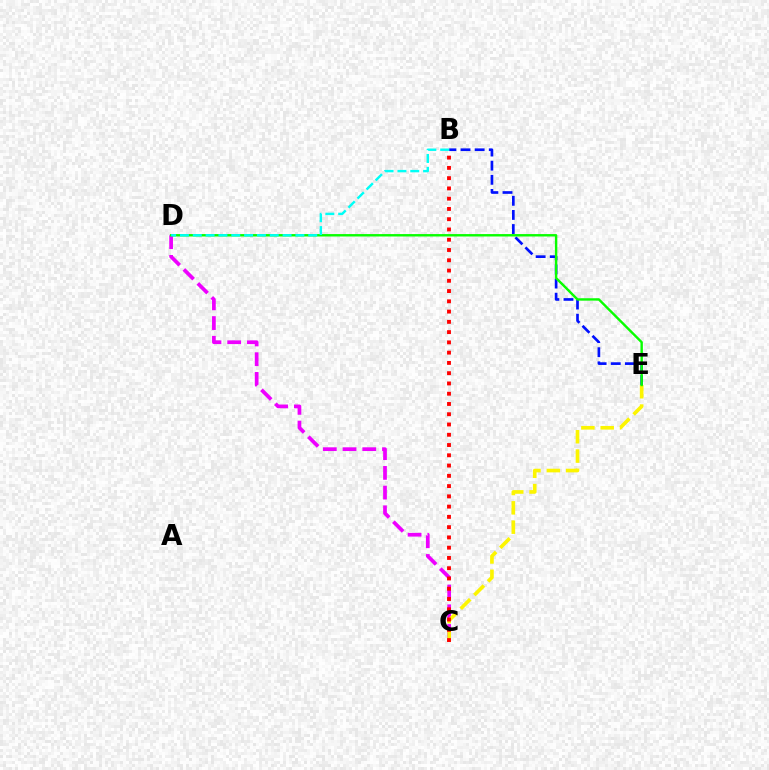{('C', 'D'): [{'color': '#ee00ff', 'line_style': 'dashed', 'thickness': 2.68}], ('B', 'E'): [{'color': '#0010ff', 'line_style': 'dashed', 'thickness': 1.92}], ('C', 'E'): [{'color': '#fcf500', 'line_style': 'dashed', 'thickness': 2.63}], ('D', 'E'): [{'color': '#08ff00', 'line_style': 'solid', 'thickness': 1.74}], ('B', 'C'): [{'color': '#ff0000', 'line_style': 'dotted', 'thickness': 2.79}], ('B', 'D'): [{'color': '#00fff6', 'line_style': 'dashed', 'thickness': 1.74}]}